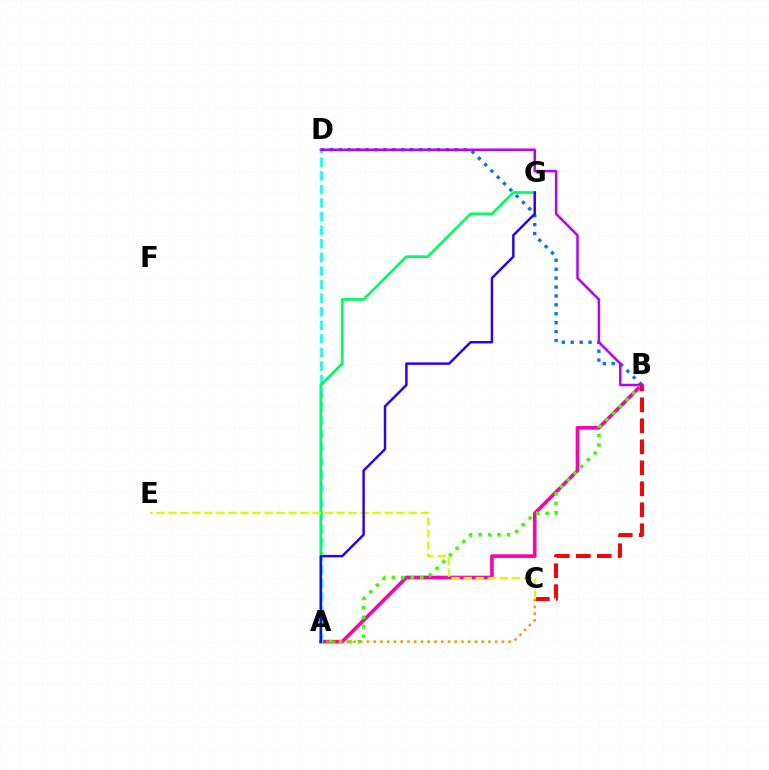{('B', 'D'): [{'color': '#0074ff', 'line_style': 'dotted', 'thickness': 2.42}, {'color': '#b900ff', 'line_style': 'solid', 'thickness': 1.8}], ('A', 'B'): [{'color': '#ff00ac', 'line_style': 'solid', 'thickness': 2.62}, {'color': '#3dff00', 'line_style': 'dotted', 'thickness': 2.58}], ('B', 'C'): [{'color': '#ff0000', 'line_style': 'dashed', 'thickness': 2.85}], ('A', 'D'): [{'color': '#00fff6', 'line_style': 'dashed', 'thickness': 1.85}], ('A', 'C'): [{'color': '#ff9400', 'line_style': 'dotted', 'thickness': 1.83}], ('A', 'G'): [{'color': '#00ff5c', 'line_style': 'solid', 'thickness': 1.98}, {'color': '#2500ff', 'line_style': 'solid', 'thickness': 1.76}], ('C', 'E'): [{'color': '#d1ff00', 'line_style': 'dashed', 'thickness': 1.63}]}